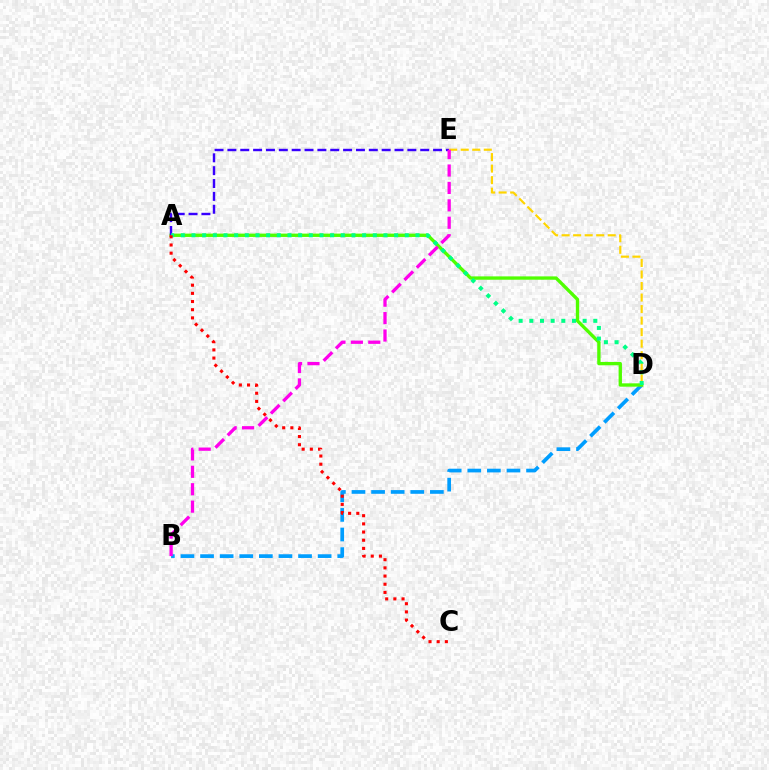{('B', 'D'): [{'color': '#009eff', 'line_style': 'dashed', 'thickness': 2.66}], ('A', 'D'): [{'color': '#4fff00', 'line_style': 'solid', 'thickness': 2.41}, {'color': '#00ff86', 'line_style': 'dotted', 'thickness': 2.9}], ('A', 'E'): [{'color': '#3700ff', 'line_style': 'dashed', 'thickness': 1.75}], ('D', 'E'): [{'color': '#ffd500', 'line_style': 'dashed', 'thickness': 1.57}], ('A', 'C'): [{'color': '#ff0000', 'line_style': 'dotted', 'thickness': 2.22}], ('B', 'E'): [{'color': '#ff00ed', 'line_style': 'dashed', 'thickness': 2.37}]}